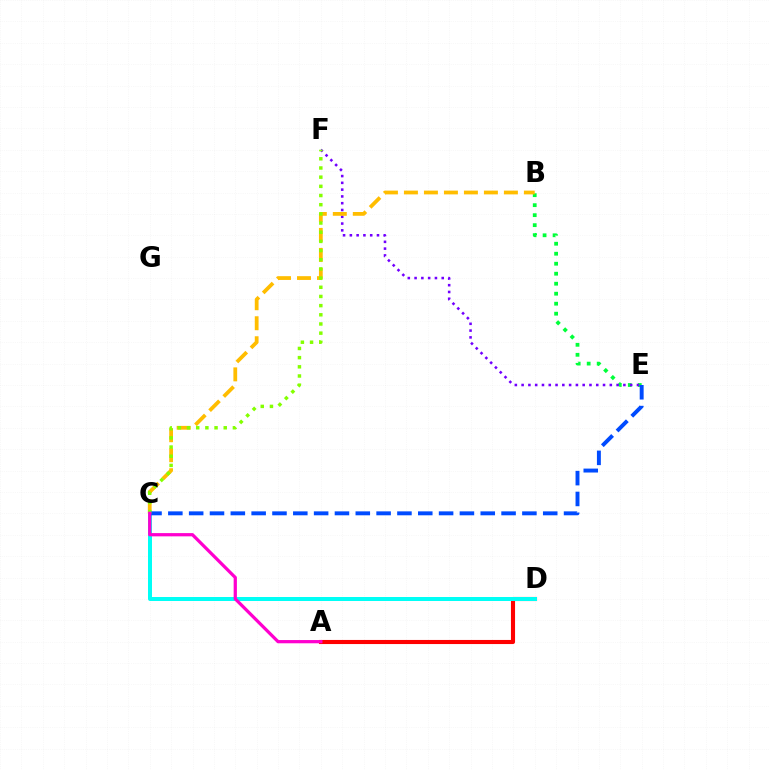{('B', 'E'): [{'color': '#00ff39', 'line_style': 'dotted', 'thickness': 2.72}], ('E', 'F'): [{'color': '#7200ff', 'line_style': 'dotted', 'thickness': 1.84}], ('B', 'C'): [{'color': '#ffbd00', 'line_style': 'dashed', 'thickness': 2.72}], ('A', 'D'): [{'color': '#ff0000', 'line_style': 'solid', 'thickness': 2.96}], ('C', 'D'): [{'color': '#00fff6', 'line_style': 'solid', 'thickness': 2.87}], ('C', 'E'): [{'color': '#004bff', 'line_style': 'dashed', 'thickness': 2.83}], ('C', 'F'): [{'color': '#84ff00', 'line_style': 'dotted', 'thickness': 2.49}], ('A', 'C'): [{'color': '#ff00cf', 'line_style': 'solid', 'thickness': 2.33}]}